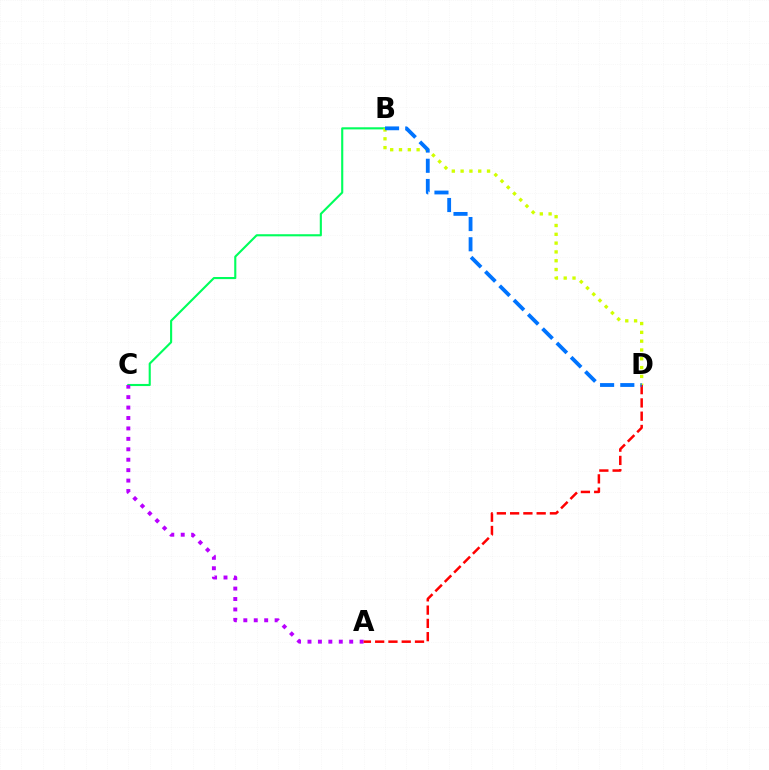{('B', 'C'): [{'color': '#00ff5c', 'line_style': 'solid', 'thickness': 1.52}], ('A', 'C'): [{'color': '#b900ff', 'line_style': 'dotted', 'thickness': 2.83}], ('B', 'D'): [{'color': '#d1ff00', 'line_style': 'dotted', 'thickness': 2.39}, {'color': '#0074ff', 'line_style': 'dashed', 'thickness': 2.75}], ('A', 'D'): [{'color': '#ff0000', 'line_style': 'dashed', 'thickness': 1.8}]}